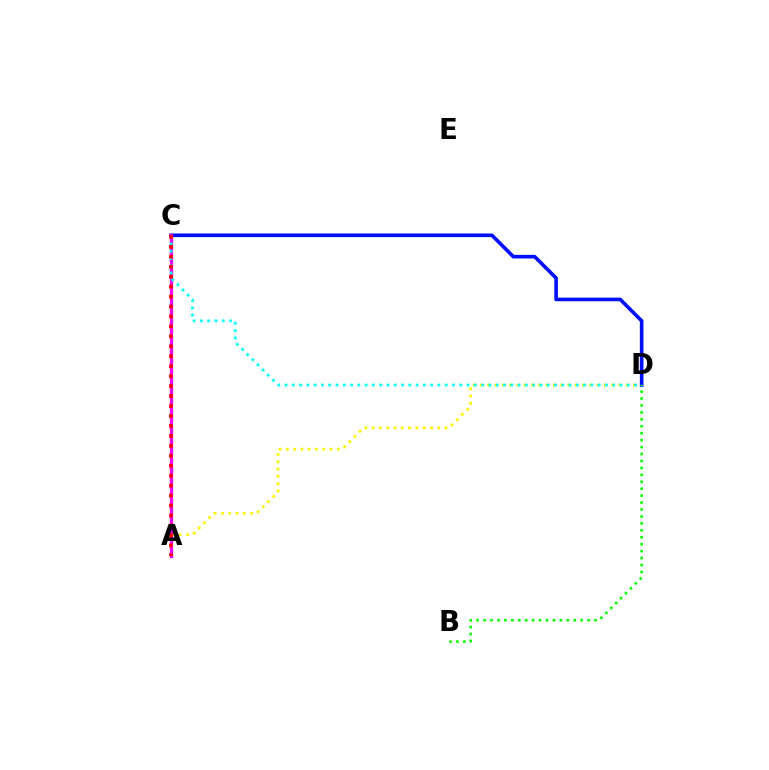{('A', 'D'): [{'color': '#fcf500', 'line_style': 'dotted', 'thickness': 1.98}], ('C', 'D'): [{'color': '#0010ff', 'line_style': 'solid', 'thickness': 2.62}, {'color': '#00fff6', 'line_style': 'dotted', 'thickness': 1.98}], ('A', 'C'): [{'color': '#ee00ff', 'line_style': 'solid', 'thickness': 2.34}, {'color': '#ff0000', 'line_style': 'dotted', 'thickness': 2.7}], ('B', 'D'): [{'color': '#08ff00', 'line_style': 'dotted', 'thickness': 1.88}]}